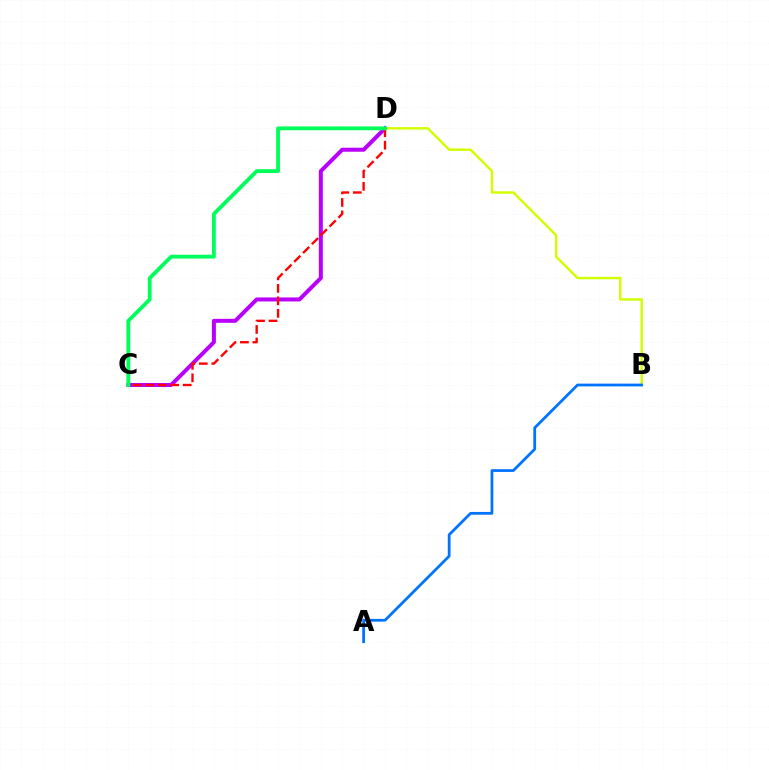{('C', 'D'): [{'color': '#b900ff', 'line_style': 'solid', 'thickness': 2.88}, {'color': '#ff0000', 'line_style': 'dashed', 'thickness': 1.7}, {'color': '#00ff5c', 'line_style': 'solid', 'thickness': 2.75}], ('B', 'D'): [{'color': '#d1ff00', 'line_style': 'solid', 'thickness': 1.76}], ('A', 'B'): [{'color': '#0074ff', 'line_style': 'solid', 'thickness': 1.99}]}